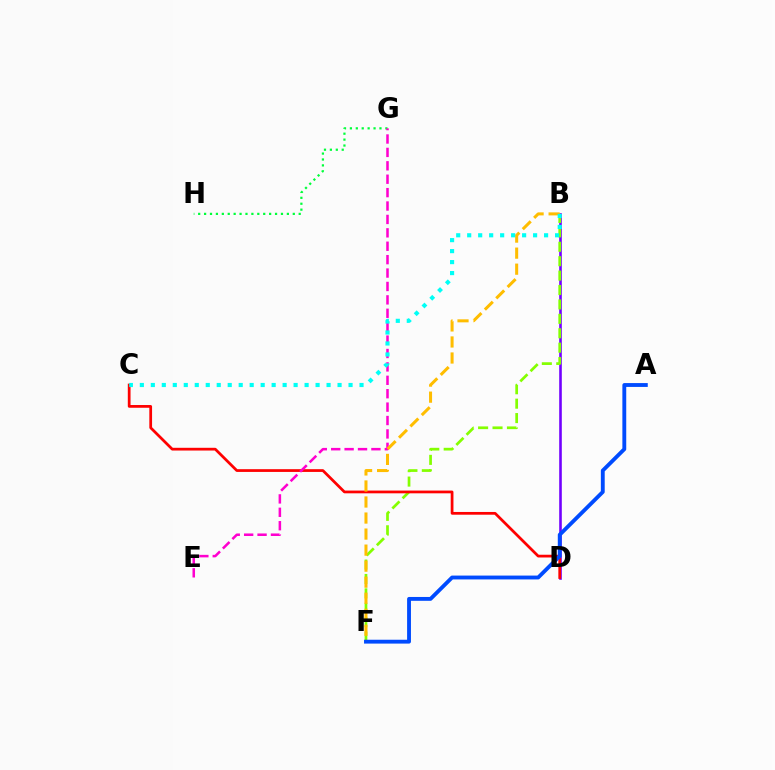{('B', 'D'): [{'color': '#7200ff', 'line_style': 'solid', 'thickness': 1.87}], ('B', 'F'): [{'color': '#84ff00', 'line_style': 'dashed', 'thickness': 1.96}, {'color': '#ffbd00', 'line_style': 'dashed', 'thickness': 2.18}], ('C', 'D'): [{'color': '#ff0000', 'line_style': 'solid', 'thickness': 1.97}], ('G', 'H'): [{'color': '#00ff39', 'line_style': 'dotted', 'thickness': 1.61}], ('E', 'G'): [{'color': '#ff00cf', 'line_style': 'dashed', 'thickness': 1.82}], ('A', 'F'): [{'color': '#004bff', 'line_style': 'solid', 'thickness': 2.78}], ('B', 'C'): [{'color': '#00fff6', 'line_style': 'dotted', 'thickness': 2.98}]}